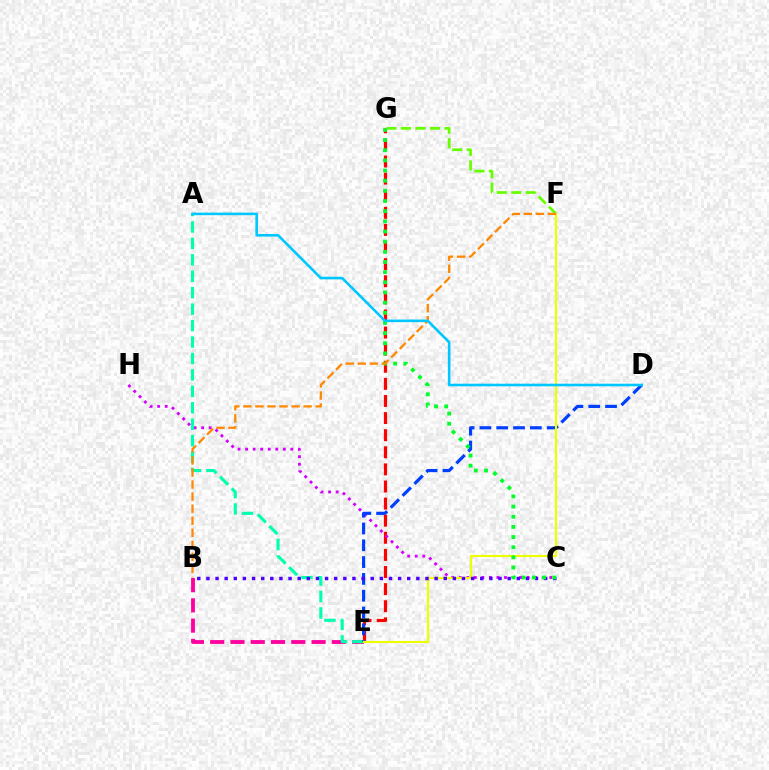{('E', 'G'): [{'color': '#ff0000', 'line_style': 'dashed', 'thickness': 2.32}], ('C', 'H'): [{'color': '#d600ff', 'line_style': 'dotted', 'thickness': 2.05}], ('F', 'G'): [{'color': '#66ff00', 'line_style': 'dashed', 'thickness': 1.98}], ('B', 'E'): [{'color': '#ff00a0', 'line_style': 'dashed', 'thickness': 2.75}], ('A', 'E'): [{'color': '#00ffaf', 'line_style': 'dashed', 'thickness': 2.23}], ('D', 'E'): [{'color': '#003fff', 'line_style': 'dashed', 'thickness': 2.28}], ('E', 'F'): [{'color': '#eeff00', 'line_style': 'solid', 'thickness': 1.54}], ('B', 'C'): [{'color': '#4f00ff', 'line_style': 'dotted', 'thickness': 2.48}], ('C', 'G'): [{'color': '#00ff27', 'line_style': 'dotted', 'thickness': 2.76}], ('B', 'F'): [{'color': '#ff8800', 'line_style': 'dashed', 'thickness': 1.64}], ('A', 'D'): [{'color': '#00c7ff', 'line_style': 'solid', 'thickness': 1.87}]}